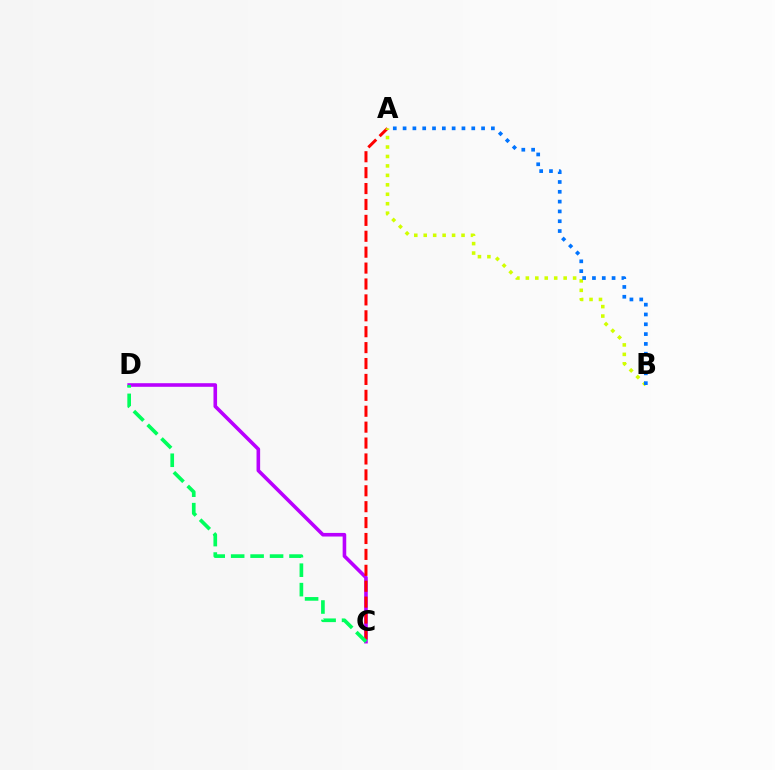{('C', 'D'): [{'color': '#b900ff', 'line_style': 'solid', 'thickness': 2.59}, {'color': '#00ff5c', 'line_style': 'dashed', 'thickness': 2.64}], ('A', 'C'): [{'color': '#ff0000', 'line_style': 'dashed', 'thickness': 2.16}], ('A', 'B'): [{'color': '#d1ff00', 'line_style': 'dotted', 'thickness': 2.57}, {'color': '#0074ff', 'line_style': 'dotted', 'thickness': 2.67}]}